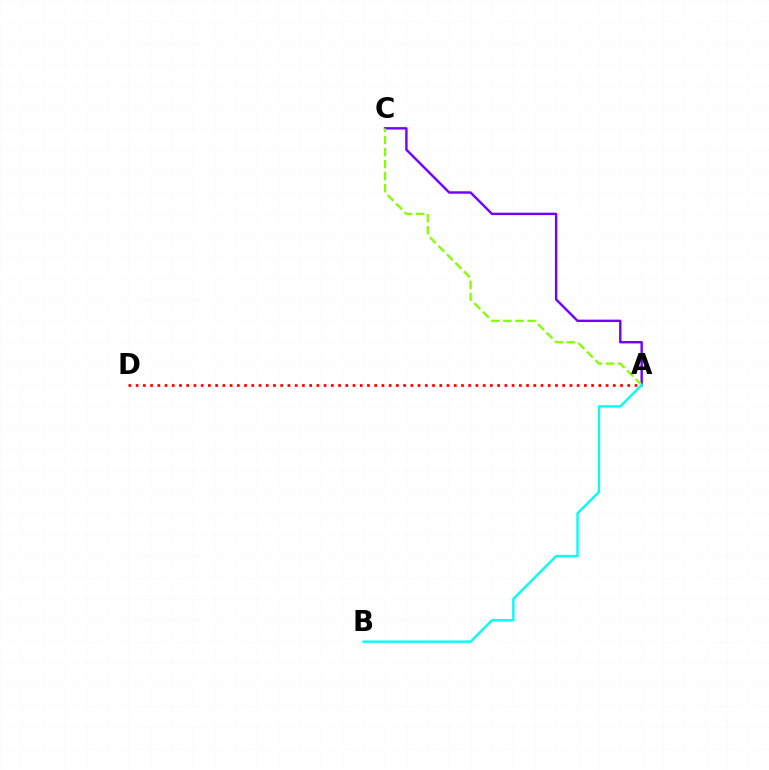{('A', 'D'): [{'color': '#ff0000', 'line_style': 'dotted', 'thickness': 1.96}], ('A', 'C'): [{'color': '#7200ff', 'line_style': 'solid', 'thickness': 1.73}, {'color': '#84ff00', 'line_style': 'dashed', 'thickness': 1.64}], ('A', 'B'): [{'color': '#00fff6', 'line_style': 'solid', 'thickness': 1.71}]}